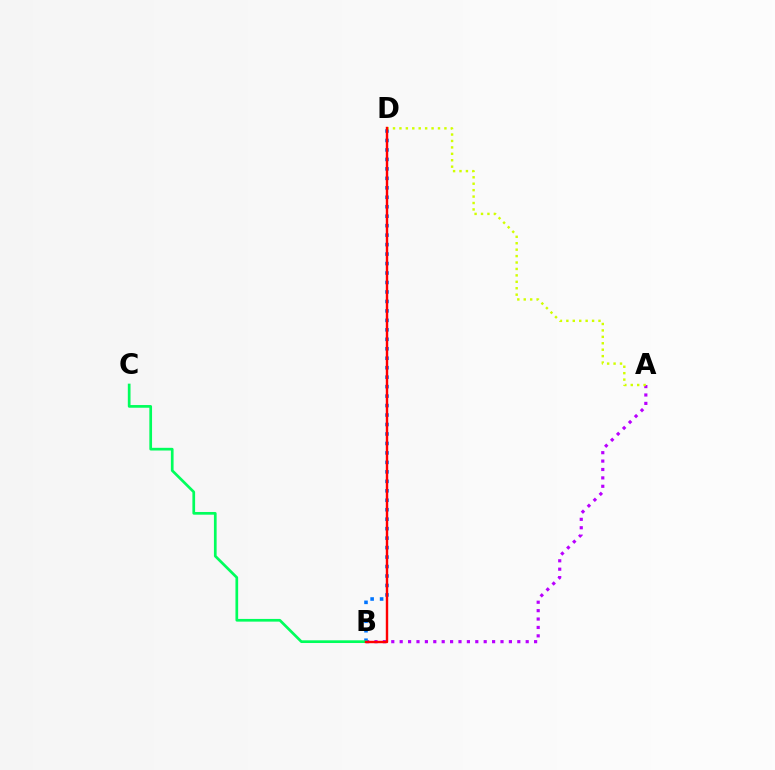{('A', 'B'): [{'color': '#b900ff', 'line_style': 'dotted', 'thickness': 2.28}], ('B', 'D'): [{'color': '#0074ff', 'line_style': 'dotted', 'thickness': 2.57}, {'color': '#ff0000', 'line_style': 'solid', 'thickness': 1.74}], ('B', 'C'): [{'color': '#00ff5c', 'line_style': 'solid', 'thickness': 1.95}], ('A', 'D'): [{'color': '#d1ff00', 'line_style': 'dotted', 'thickness': 1.75}]}